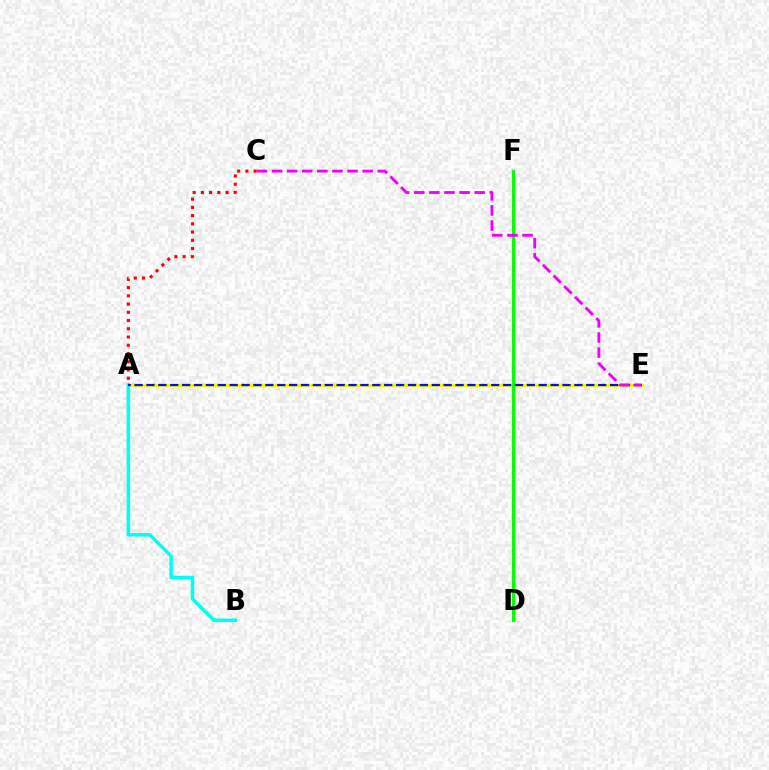{('A', 'E'): [{'color': '#fcf500', 'line_style': 'solid', 'thickness': 2.21}, {'color': '#0010ff', 'line_style': 'dashed', 'thickness': 1.61}], ('D', 'F'): [{'color': '#08ff00', 'line_style': 'solid', 'thickness': 2.34}], ('A', 'C'): [{'color': '#ff0000', 'line_style': 'dotted', 'thickness': 2.24}], ('A', 'B'): [{'color': '#00fff6', 'line_style': 'solid', 'thickness': 2.53}], ('C', 'E'): [{'color': '#ee00ff', 'line_style': 'dashed', 'thickness': 2.05}]}